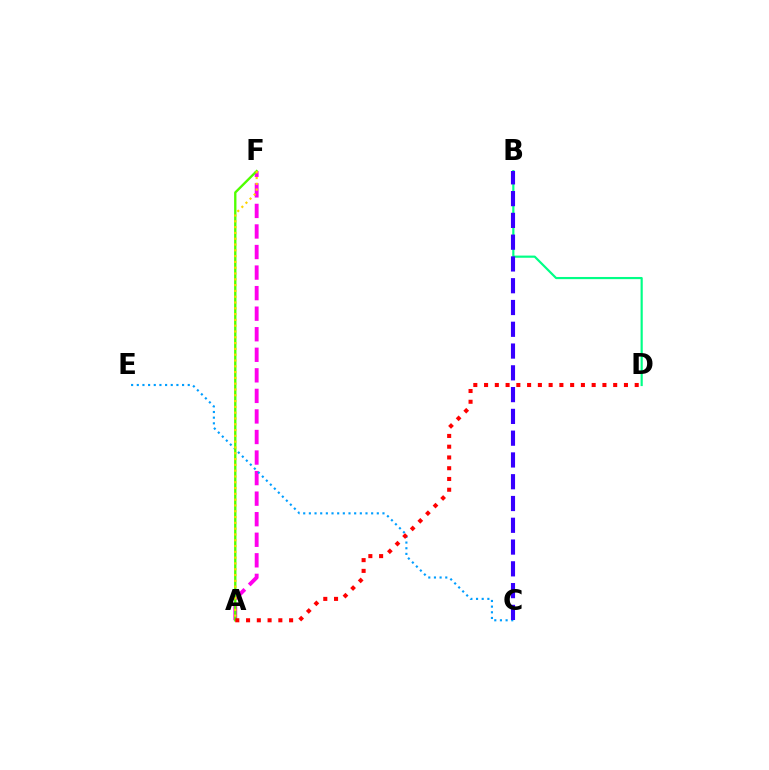{('A', 'F'): [{'color': '#ff00ed', 'line_style': 'dashed', 'thickness': 2.79}, {'color': '#4fff00', 'line_style': 'solid', 'thickness': 1.69}, {'color': '#ffd500', 'line_style': 'dotted', 'thickness': 1.58}], ('B', 'D'): [{'color': '#00ff86', 'line_style': 'solid', 'thickness': 1.57}], ('C', 'E'): [{'color': '#009eff', 'line_style': 'dotted', 'thickness': 1.54}], ('B', 'C'): [{'color': '#3700ff', 'line_style': 'dashed', 'thickness': 2.96}], ('A', 'D'): [{'color': '#ff0000', 'line_style': 'dotted', 'thickness': 2.92}]}